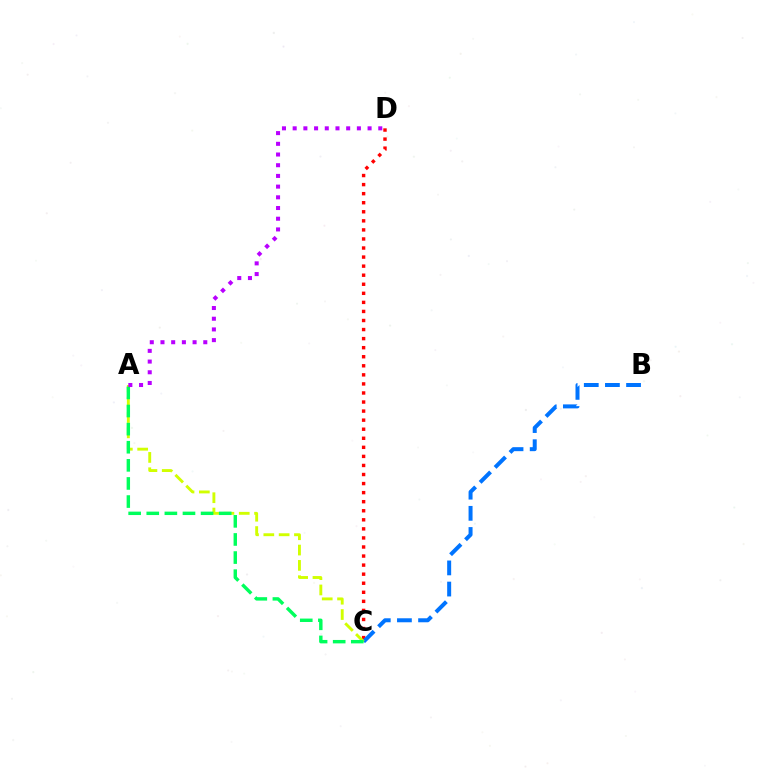{('C', 'D'): [{'color': '#ff0000', 'line_style': 'dotted', 'thickness': 2.46}], ('B', 'C'): [{'color': '#0074ff', 'line_style': 'dashed', 'thickness': 2.87}], ('A', 'C'): [{'color': '#d1ff00', 'line_style': 'dashed', 'thickness': 2.08}, {'color': '#00ff5c', 'line_style': 'dashed', 'thickness': 2.46}], ('A', 'D'): [{'color': '#b900ff', 'line_style': 'dotted', 'thickness': 2.91}]}